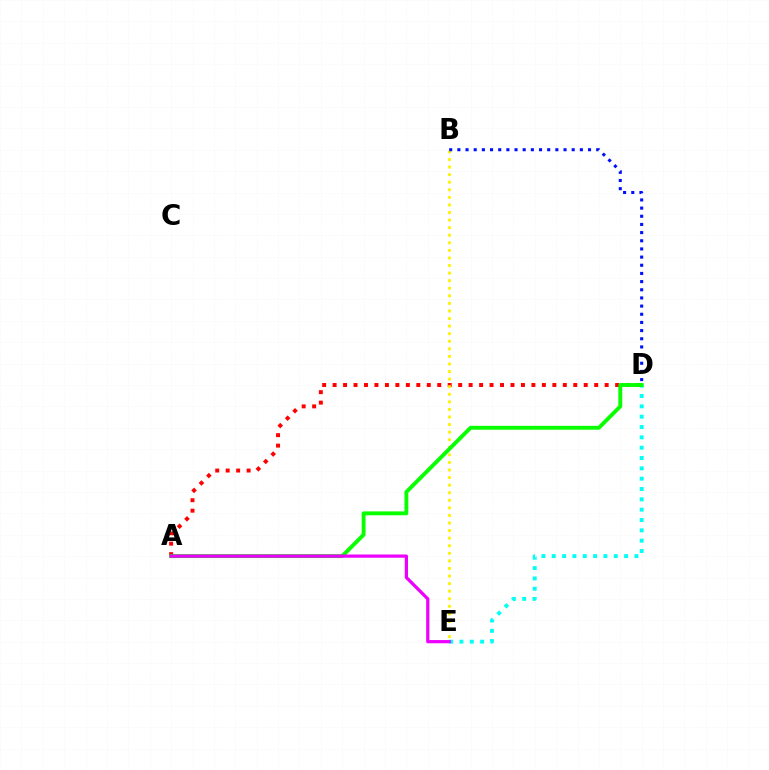{('A', 'D'): [{'color': '#ff0000', 'line_style': 'dotted', 'thickness': 2.84}, {'color': '#08ff00', 'line_style': 'solid', 'thickness': 2.79}], ('B', 'E'): [{'color': '#fcf500', 'line_style': 'dotted', 'thickness': 2.06}], ('D', 'E'): [{'color': '#00fff6', 'line_style': 'dotted', 'thickness': 2.81}], ('B', 'D'): [{'color': '#0010ff', 'line_style': 'dotted', 'thickness': 2.22}], ('A', 'E'): [{'color': '#ee00ff', 'line_style': 'solid', 'thickness': 2.32}]}